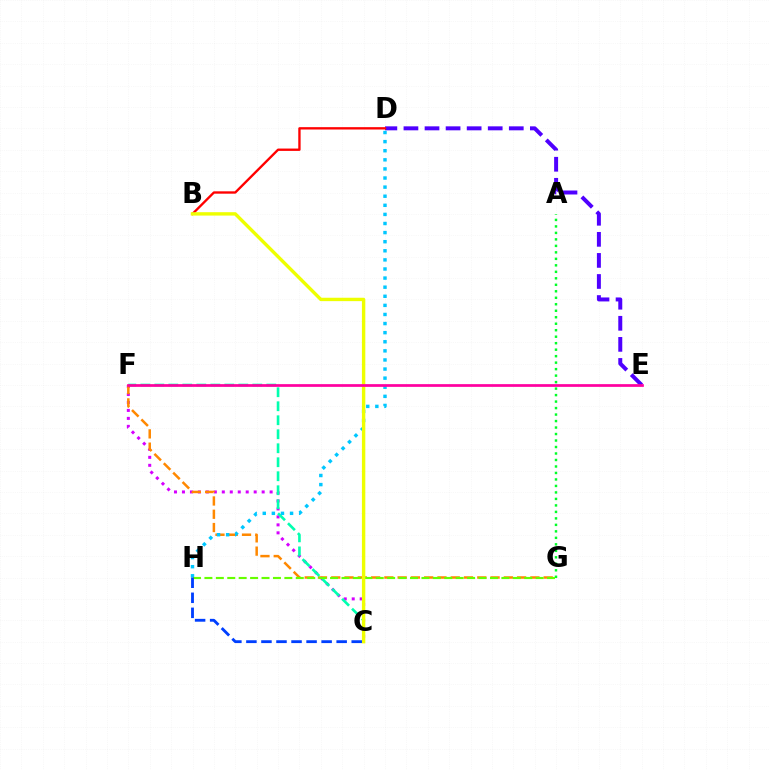{('C', 'F'): [{'color': '#d600ff', 'line_style': 'dotted', 'thickness': 2.17}, {'color': '#00ffaf', 'line_style': 'dashed', 'thickness': 1.9}], ('D', 'E'): [{'color': '#4f00ff', 'line_style': 'dashed', 'thickness': 2.86}], ('F', 'G'): [{'color': '#ff8800', 'line_style': 'dashed', 'thickness': 1.8}], ('D', 'H'): [{'color': '#00c7ff', 'line_style': 'dotted', 'thickness': 2.47}], ('A', 'G'): [{'color': '#00ff27', 'line_style': 'dotted', 'thickness': 1.76}], ('G', 'H'): [{'color': '#66ff00', 'line_style': 'dashed', 'thickness': 1.55}], ('B', 'D'): [{'color': '#ff0000', 'line_style': 'solid', 'thickness': 1.69}], ('B', 'C'): [{'color': '#eeff00', 'line_style': 'solid', 'thickness': 2.44}], ('E', 'F'): [{'color': '#ff00a0', 'line_style': 'solid', 'thickness': 1.96}], ('C', 'H'): [{'color': '#003fff', 'line_style': 'dashed', 'thickness': 2.04}]}